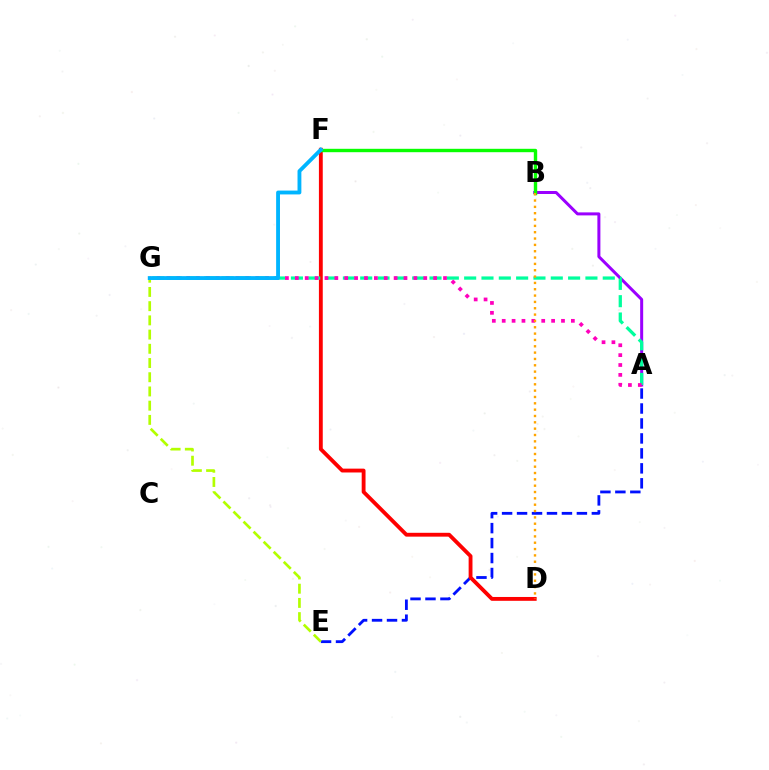{('A', 'E'): [{'color': '#0010ff', 'line_style': 'dashed', 'thickness': 2.03}], ('E', 'G'): [{'color': '#b3ff00', 'line_style': 'dashed', 'thickness': 1.93}], ('D', 'F'): [{'color': '#ff0000', 'line_style': 'solid', 'thickness': 2.77}], ('A', 'B'): [{'color': '#9b00ff', 'line_style': 'solid', 'thickness': 2.16}], ('B', 'F'): [{'color': '#08ff00', 'line_style': 'solid', 'thickness': 2.44}], ('A', 'G'): [{'color': '#00ff9d', 'line_style': 'dashed', 'thickness': 2.35}, {'color': '#ff00bd', 'line_style': 'dotted', 'thickness': 2.68}], ('B', 'D'): [{'color': '#ffa500', 'line_style': 'dotted', 'thickness': 1.72}], ('F', 'G'): [{'color': '#00b5ff', 'line_style': 'solid', 'thickness': 2.77}]}